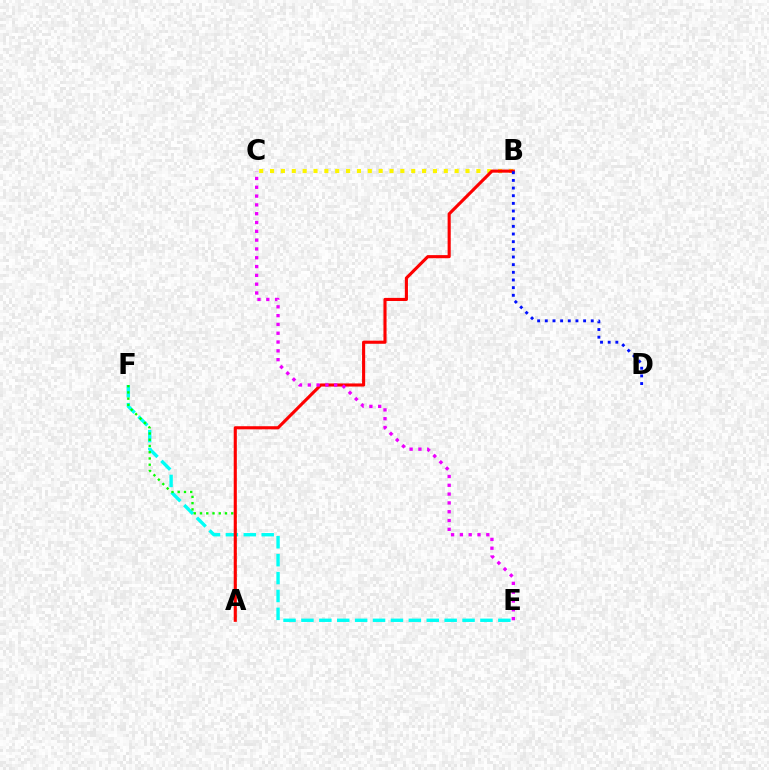{('E', 'F'): [{'color': '#00fff6', 'line_style': 'dashed', 'thickness': 2.43}], ('A', 'F'): [{'color': '#08ff00', 'line_style': 'dotted', 'thickness': 1.7}], ('B', 'C'): [{'color': '#fcf500', 'line_style': 'dotted', 'thickness': 2.95}], ('A', 'B'): [{'color': '#ff0000', 'line_style': 'solid', 'thickness': 2.24}], ('C', 'E'): [{'color': '#ee00ff', 'line_style': 'dotted', 'thickness': 2.39}], ('B', 'D'): [{'color': '#0010ff', 'line_style': 'dotted', 'thickness': 2.08}]}